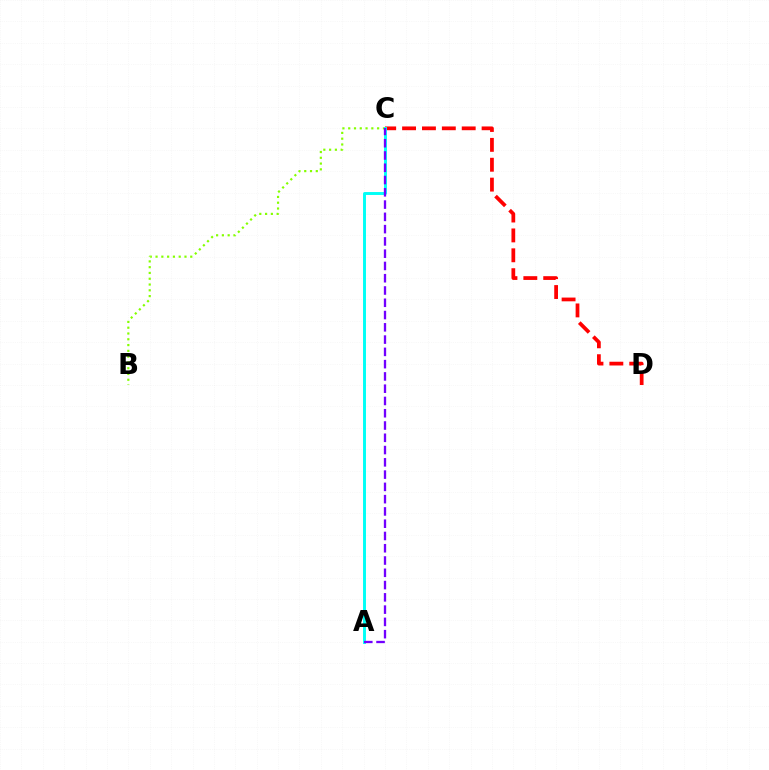{('B', 'C'): [{'color': '#84ff00', 'line_style': 'dotted', 'thickness': 1.57}], ('C', 'D'): [{'color': '#ff0000', 'line_style': 'dashed', 'thickness': 2.7}], ('A', 'C'): [{'color': '#00fff6', 'line_style': 'solid', 'thickness': 2.11}, {'color': '#7200ff', 'line_style': 'dashed', 'thickness': 1.67}]}